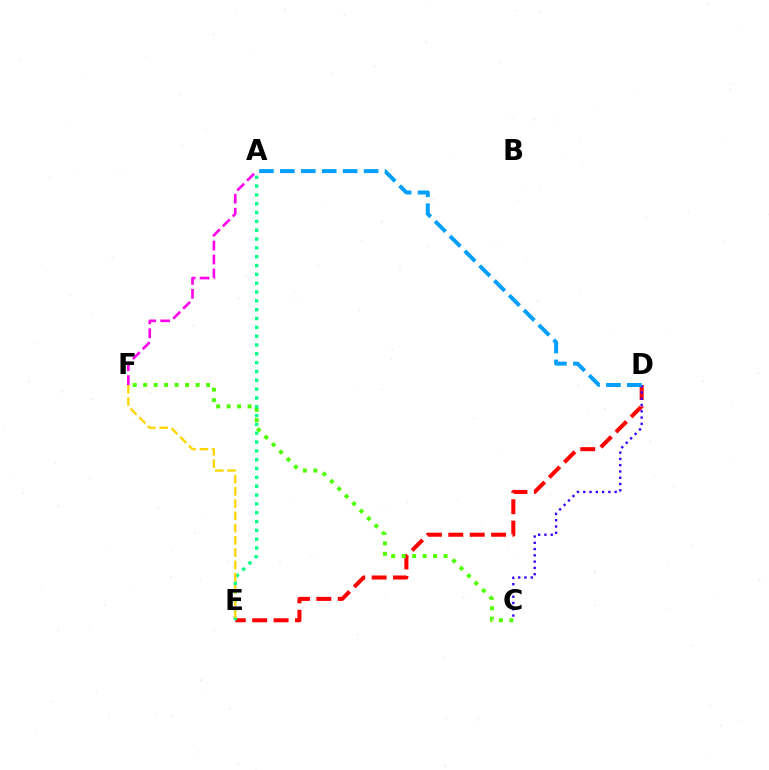{('D', 'E'): [{'color': '#ff0000', 'line_style': 'dashed', 'thickness': 2.91}], ('C', 'D'): [{'color': '#3700ff', 'line_style': 'dotted', 'thickness': 1.71}], ('A', 'F'): [{'color': '#ff00ed', 'line_style': 'dashed', 'thickness': 1.89}], ('C', 'F'): [{'color': '#4fff00', 'line_style': 'dotted', 'thickness': 2.85}], ('A', 'E'): [{'color': '#00ff86', 'line_style': 'dotted', 'thickness': 2.4}], ('E', 'F'): [{'color': '#ffd500', 'line_style': 'dashed', 'thickness': 1.67}], ('A', 'D'): [{'color': '#009eff', 'line_style': 'dashed', 'thickness': 2.84}]}